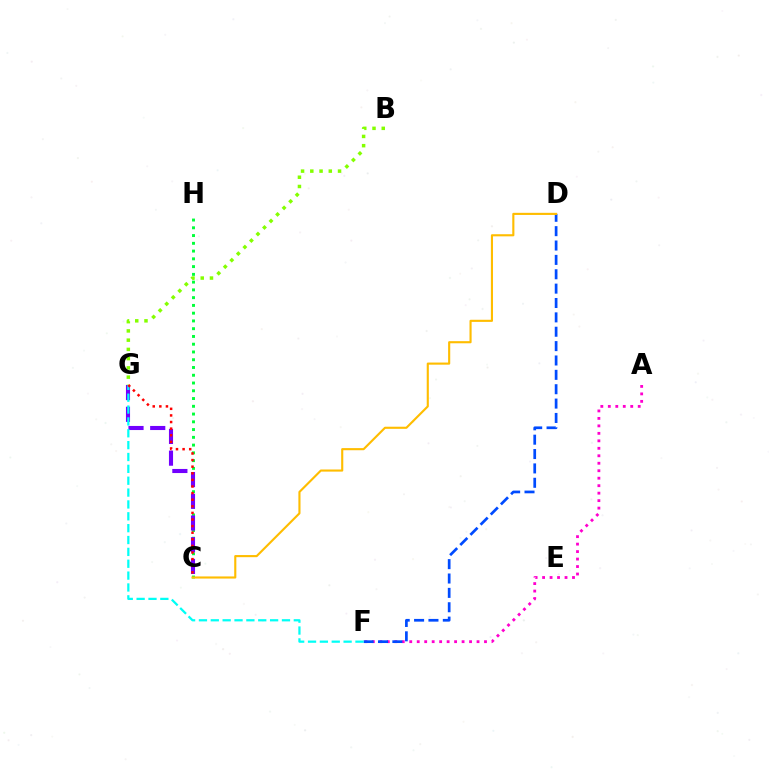{('B', 'G'): [{'color': '#84ff00', 'line_style': 'dotted', 'thickness': 2.51}], ('C', 'H'): [{'color': '#00ff39', 'line_style': 'dotted', 'thickness': 2.11}], ('C', 'G'): [{'color': '#7200ff', 'line_style': 'dashed', 'thickness': 2.95}, {'color': '#ff0000', 'line_style': 'dotted', 'thickness': 1.79}], ('A', 'F'): [{'color': '#ff00cf', 'line_style': 'dotted', 'thickness': 2.03}], ('D', 'F'): [{'color': '#004bff', 'line_style': 'dashed', 'thickness': 1.95}], ('F', 'G'): [{'color': '#00fff6', 'line_style': 'dashed', 'thickness': 1.61}], ('C', 'D'): [{'color': '#ffbd00', 'line_style': 'solid', 'thickness': 1.53}]}